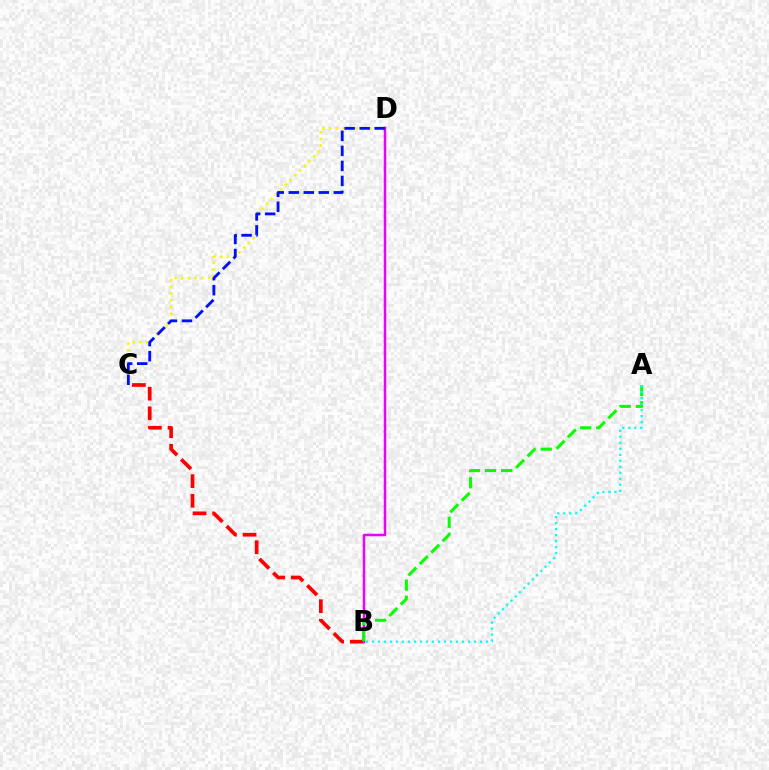{('C', 'D'): [{'color': '#fcf500', 'line_style': 'dotted', 'thickness': 1.82}, {'color': '#0010ff', 'line_style': 'dashed', 'thickness': 2.04}], ('B', 'C'): [{'color': '#ff0000', 'line_style': 'dashed', 'thickness': 2.67}], ('B', 'D'): [{'color': '#ee00ff', 'line_style': 'solid', 'thickness': 1.8}], ('A', 'B'): [{'color': '#08ff00', 'line_style': 'dashed', 'thickness': 2.19}, {'color': '#00fff6', 'line_style': 'dotted', 'thickness': 1.63}]}